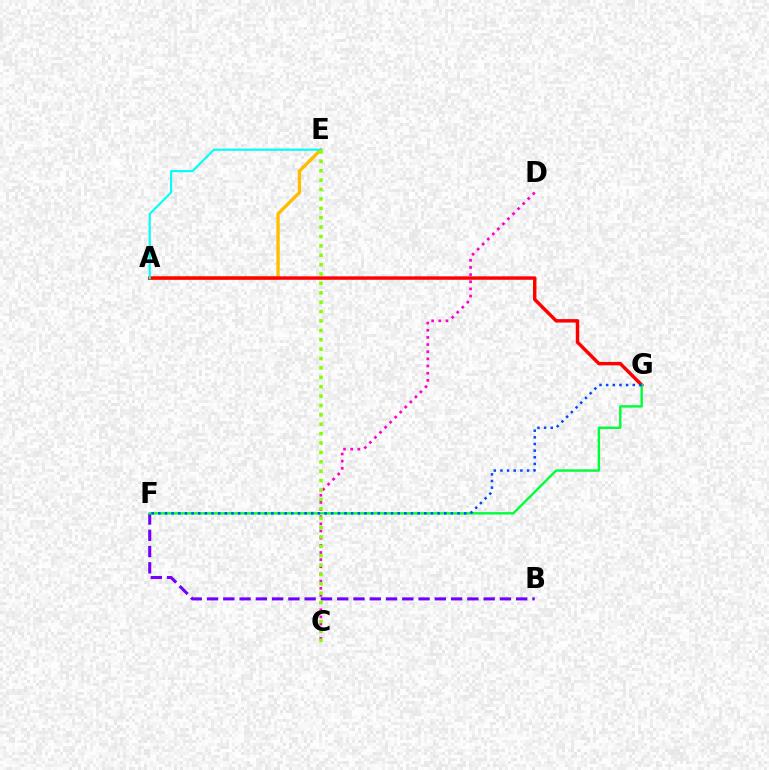{('C', 'D'): [{'color': '#ff00cf', 'line_style': 'dotted', 'thickness': 1.94}], ('A', 'E'): [{'color': '#ffbd00', 'line_style': 'solid', 'thickness': 2.41}, {'color': '#00fff6', 'line_style': 'solid', 'thickness': 1.55}], ('A', 'G'): [{'color': '#ff0000', 'line_style': 'solid', 'thickness': 2.48}], ('B', 'F'): [{'color': '#7200ff', 'line_style': 'dashed', 'thickness': 2.21}], ('F', 'G'): [{'color': '#00ff39', 'line_style': 'solid', 'thickness': 1.73}, {'color': '#004bff', 'line_style': 'dotted', 'thickness': 1.81}], ('C', 'E'): [{'color': '#84ff00', 'line_style': 'dotted', 'thickness': 2.55}]}